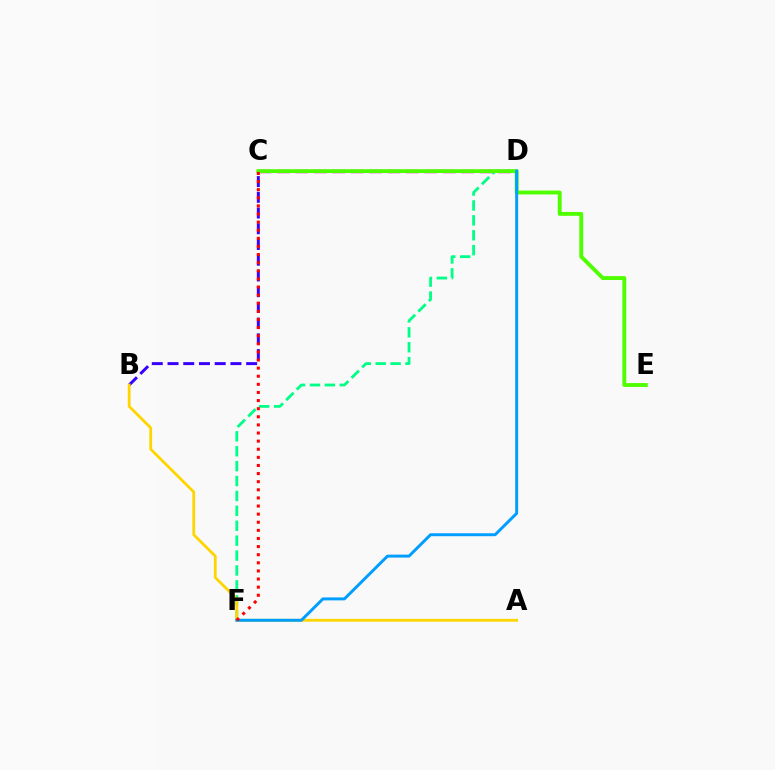{('D', 'F'): [{'color': '#00ff86', 'line_style': 'dashed', 'thickness': 2.03}, {'color': '#009eff', 'line_style': 'solid', 'thickness': 2.13}], ('C', 'D'): [{'color': '#ff00ed', 'line_style': 'dashed', 'thickness': 2.5}], ('B', 'C'): [{'color': '#3700ff', 'line_style': 'dashed', 'thickness': 2.14}], ('C', 'E'): [{'color': '#4fff00', 'line_style': 'solid', 'thickness': 2.79}], ('A', 'B'): [{'color': '#ffd500', 'line_style': 'solid', 'thickness': 2.0}], ('C', 'F'): [{'color': '#ff0000', 'line_style': 'dotted', 'thickness': 2.2}]}